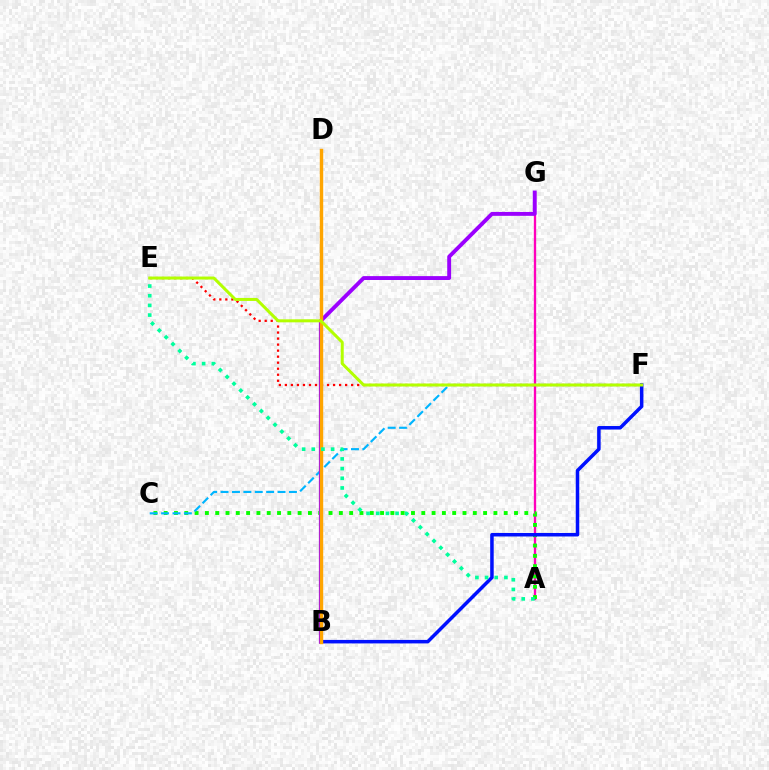{('E', 'F'): [{'color': '#ff0000', 'line_style': 'dotted', 'thickness': 1.64}, {'color': '#b3ff00', 'line_style': 'solid', 'thickness': 2.16}], ('A', 'G'): [{'color': '#ff00bd', 'line_style': 'solid', 'thickness': 1.68}], ('A', 'C'): [{'color': '#08ff00', 'line_style': 'dotted', 'thickness': 2.8}], ('C', 'F'): [{'color': '#00b5ff', 'line_style': 'dashed', 'thickness': 1.55}], ('B', 'F'): [{'color': '#0010ff', 'line_style': 'solid', 'thickness': 2.52}], ('B', 'G'): [{'color': '#9b00ff', 'line_style': 'solid', 'thickness': 2.8}], ('B', 'D'): [{'color': '#ffa500', 'line_style': 'solid', 'thickness': 2.46}], ('A', 'E'): [{'color': '#00ff9d', 'line_style': 'dotted', 'thickness': 2.63}]}